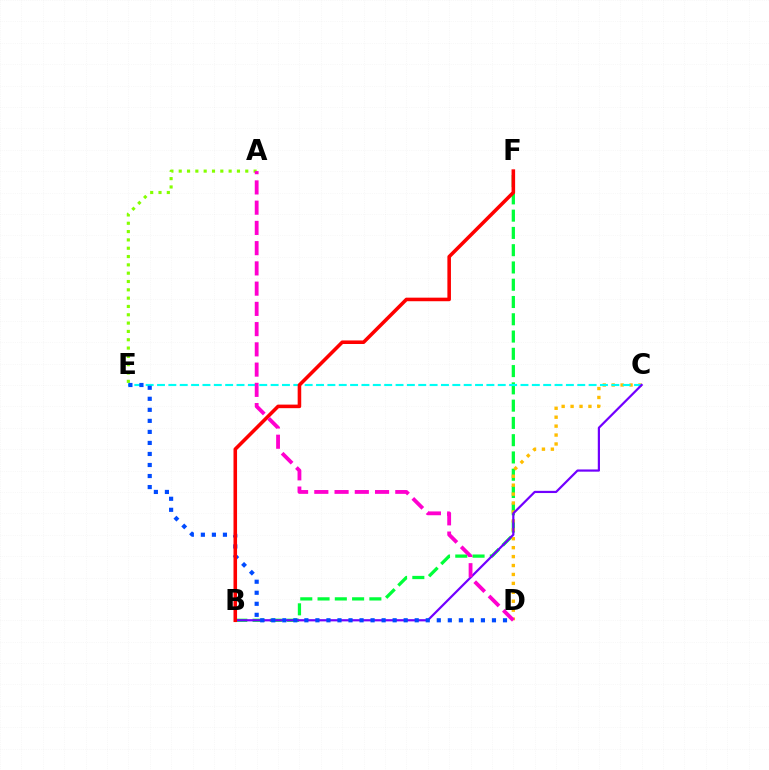{('B', 'F'): [{'color': '#00ff39', 'line_style': 'dashed', 'thickness': 2.35}, {'color': '#ff0000', 'line_style': 'solid', 'thickness': 2.57}], ('C', 'D'): [{'color': '#ffbd00', 'line_style': 'dotted', 'thickness': 2.43}], ('A', 'E'): [{'color': '#84ff00', 'line_style': 'dotted', 'thickness': 2.26}], ('C', 'E'): [{'color': '#00fff6', 'line_style': 'dashed', 'thickness': 1.54}], ('B', 'C'): [{'color': '#7200ff', 'line_style': 'solid', 'thickness': 1.59}], ('D', 'E'): [{'color': '#004bff', 'line_style': 'dotted', 'thickness': 3.0}], ('A', 'D'): [{'color': '#ff00cf', 'line_style': 'dashed', 'thickness': 2.75}]}